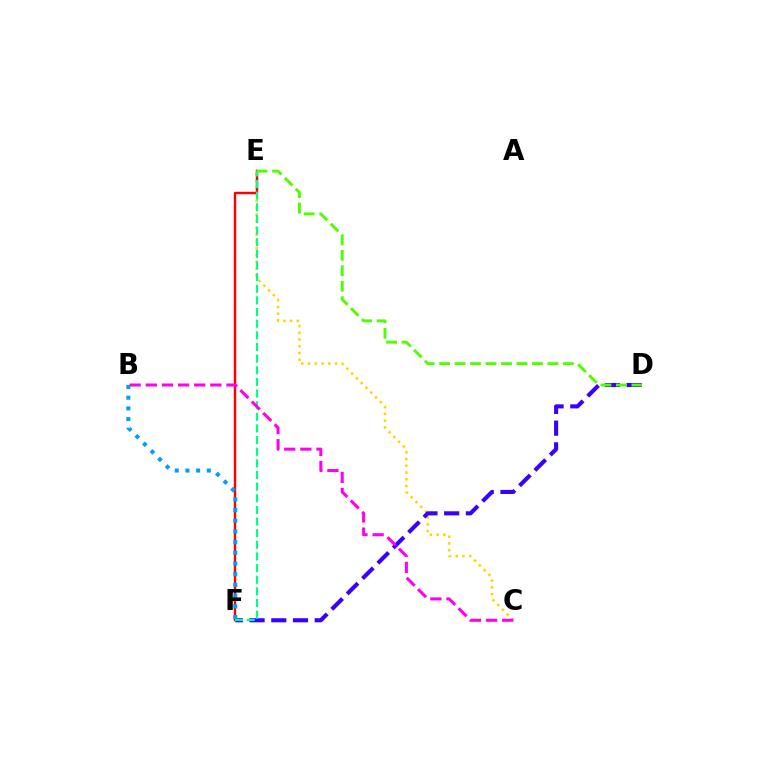{('C', 'E'): [{'color': '#ffd500', 'line_style': 'dotted', 'thickness': 1.83}], ('D', 'F'): [{'color': '#3700ff', 'line_style': 'dashed', 'thickness': 2.95}], ('E', 'F'): [{'color': '#ff0000', 'line_style': 'solid', 'thickness': 1.76}, {'color': '#00ff86', 'line_style': 'dashed', 'thickness': 1.58}], ('B', 'C'): [{'color': '#ff00ed', 'line_style': 'dashed', 'thickness': 2.19}], ('D', 'E'): [{'color': '#4fff00', 'line_style': 'dashed', 'thickness': 2.1}], ('B', 'F'): [{'color': '#009eff', 'line_style': 'dotted', 'thickness': 2.9}]}